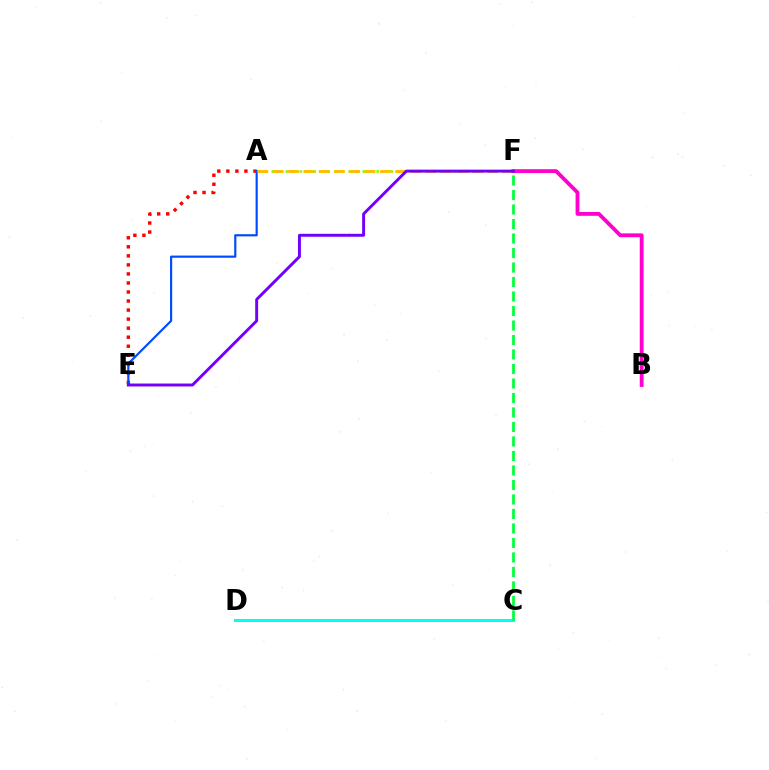{('A', 'E'): [{'color': '#ff0000', 'line_style': 'dotted', 'thickness': 2.46}, {'color': '#004bff', 'line_style': 'solid', 'thickness': 1.56}], ('A', 'F'): [{'color': '#84ff00', 'line_style': 'dotted', 'thickness': 1.9}, {'color': '#ffbd00', 'line_style': 'dashed', 'thickness': 2.08}], ('C', 'D'): [{'color': '#00fff6', 'line_style': 'solid', 'thickness': 2.17}], ('B', 'F'): [{'color': '#ff00cf', 'line_style': 'solid', 'thickness': 2.76}], ('E', 'F'): [{'color': '#7200ff', 'line_style': 'solid', 'thickness': 2.11}], ('C', 'F'): [{'color': '#00ff39', 'line_style': 'dashed', 'thickness': 1.97}]}